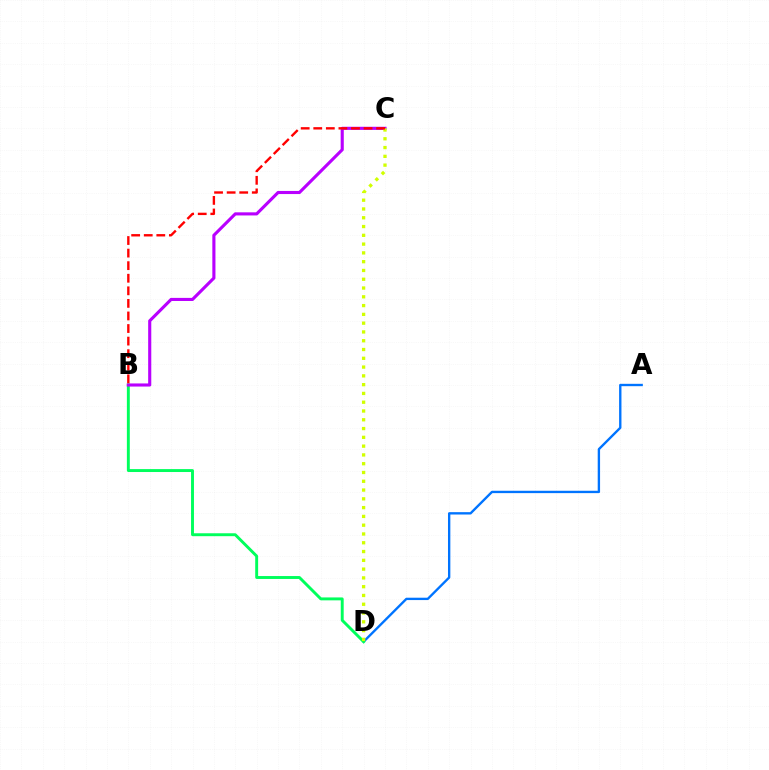{('A', 'D'): [{'color': '#0074ff', 'line_style': 'solid', 'thickness': 1.7}], ('B', 'D'): [{'color': '#00ff5c', 'line_style': 'solid', 'thickness': 2.1}], ('B', 'C'): [{'color': '#b900ff', 'line_style': 'solid', 'thickness': 2.24}, {'color': '#ff0000', 'line_style': 'dashed', 'thickness': 1.71}], ('C', 'D'): [{'color': '#d1ff00', 'line_style': 'dotted', 'thickness': 2.39}]}